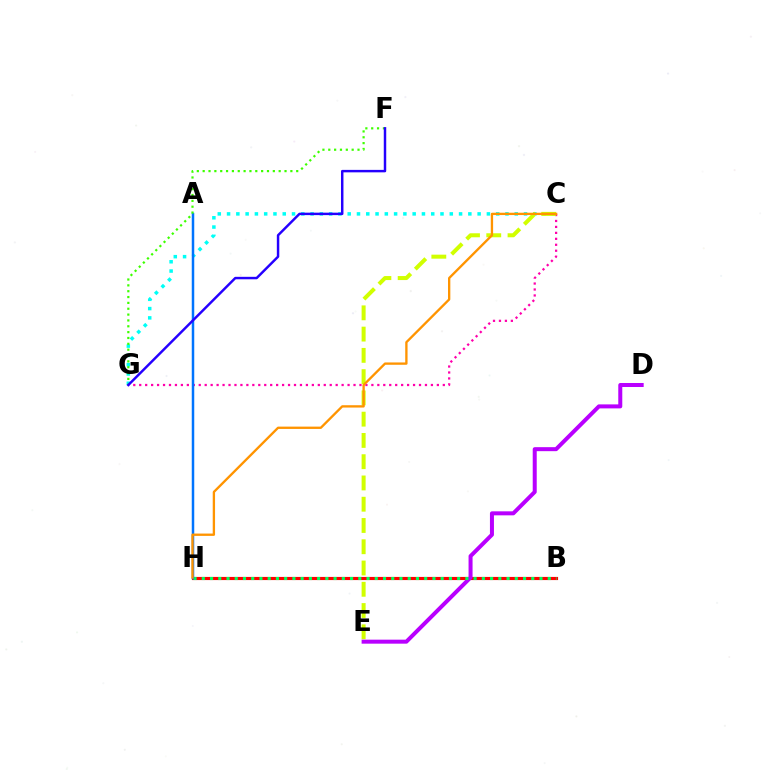{('C', 'G'): [{'color': '#00fff6', 'line_style': 'dotted', 'thickness': 2.52}, {'color': '#ff00ac', 'line_style': 'dotted', 'thickness': 1.62}], ('B', 'H'): [{'color': '#ff0000', 'line_style': 'solid', 'thickness': 2.27}, {'color': '#00ff5c', 'line_style': 'dotted', 'thickness': 2.24}], ('C', 'E'): [{'color': '#d1ff00', 'line_style': 'dashed', 'thickness': 2.89}], ('D', 'E'): [{'color': '#b900ff', 'line_style': 'solid', 'thickness': 2.88}], ('A', 'H'): [{'color': '#0074ff', 'line_style': 'solid', 'thickness': 1.79}], ('F', 'G'): [{'color': '#3dff00', 'line_style': 'dotted', 'thickness': 1.59}, {'color': '#2500ff', 'line_style': 'solid', 'thickness': 1.77}], ('C', 'H'): [{'color': '#ff9400', 'line_style': 'solid', 'thickness': 1.68}]}